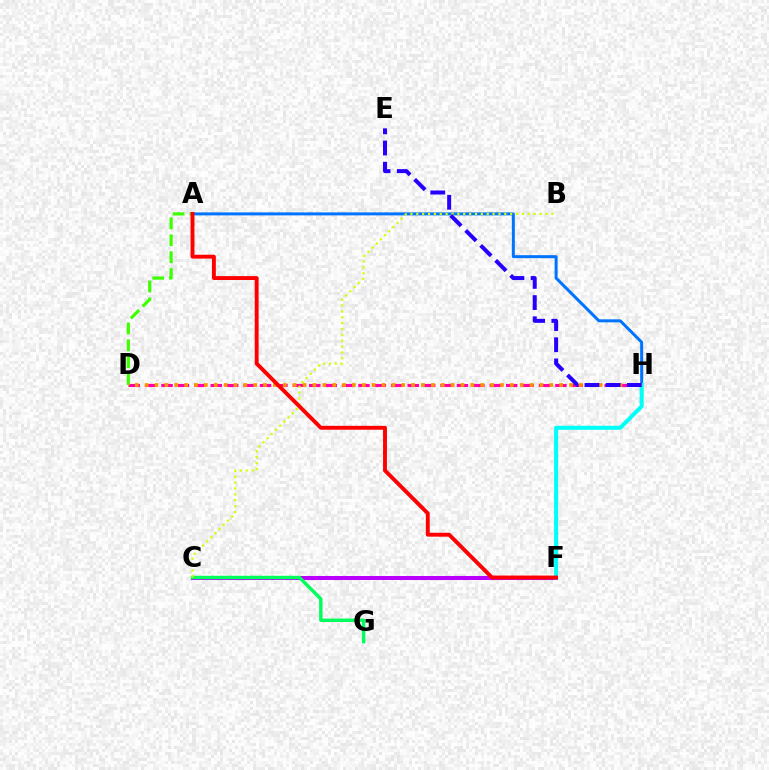{('C', 'F'): [{'color': '#b900ff', 'line_style': 'solid', 'thickness': 2.9}], ('A', 'H'): [{'color': '#0074ff', 'line_style': 'solid', 'thickness': 2.16}], ('D', 'H'): [{'color': '#ff00ac', 'line_style': 'dashed', 'thickness': 2.23}, {'color': '#ff9400', 'line_style': 'dotted', 'thickness': 2.68}], ('F', 'H'): [{'color': '#00fff6', 'line_style': 'solid', 'thickness': 2.89}], ('C', 'G'): [{'color': '#00ff5c', 'line_style': 'solid', 'thickness': 2.46}], ('B', 'C'): [{'color': '#d1ff00', 'line_style': 'dotted', 'thickness': 1.59}], ('A', 'D'): [{'color': '#3dff00', 'line_style': 'dashed', 'thickness': 2.3}], ('E', 'H'): [{'color': '#2500ff', 'line_style': 'dashed', 'thickness': 2.88}], ('A', 'F'): [{'color': '#ff0000', 'line_style': 'solid', 'thickness': 2.8}]}